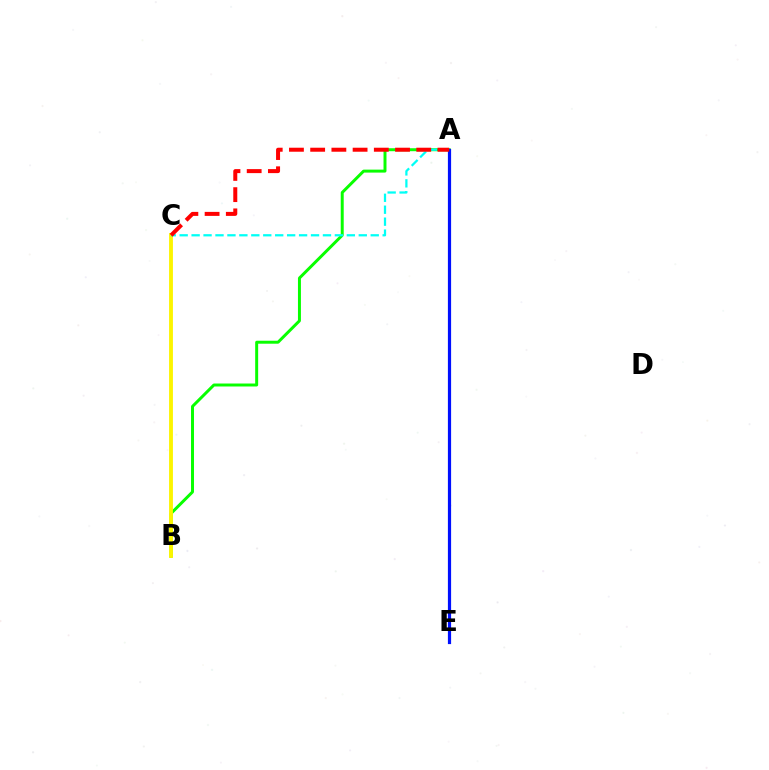{('A', 'B'): [{'color': '#08ff00', 'line_style': 'solid', 'thickness': 2.14}], ('A', 'E'): [{'color': '#ee00ff', 'line_style': 'dotted', 'thickness': 1.82}, {'color': '#0010ff', 'line_style': 'solid', 'thickness': 2.31}], ('B', 'C'): [{'color': '#fcf500', 'line_style': 'solid', 'thickness': 2.77}], ('A', 'C'): [{'color': '#00fff6', 'line_style': 'dashed', 'thickness': 1.62}, {'color': '#ff0000', 'line_style': 'dashed', 'thickness': 2.88}]}